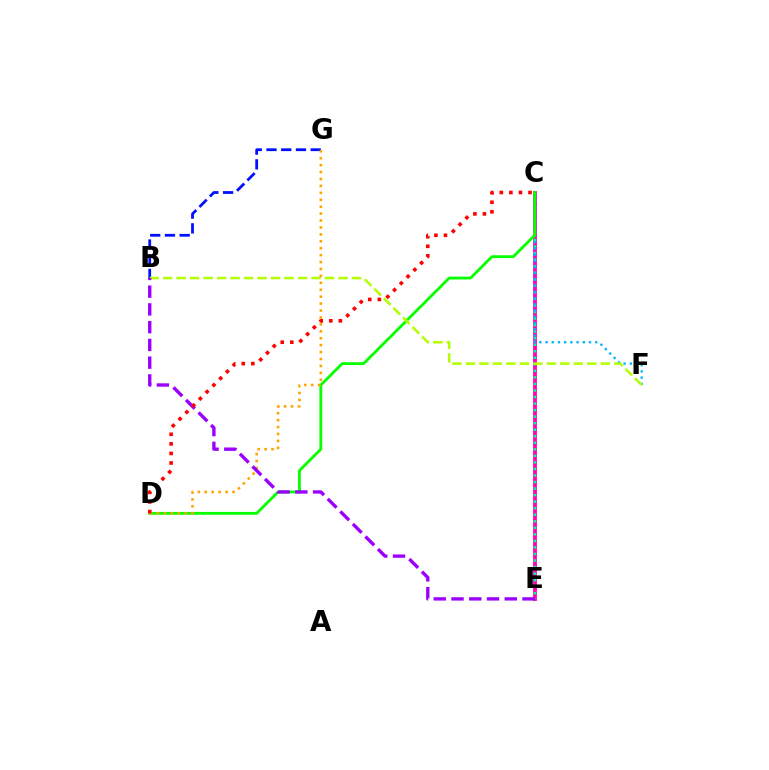{('C', 'E'): [{'color': '#ff00bd', 'line_style': 'solid', 'thickness': 2.75}, {'color': '#00ff9d', 'line_style': 'dotted', 'thickness': 1.78}], ('B', 'G'): [{'color': '#0010ff', 'line_style': 'dashed', 'thickness': 2.0}], ('C', 'F'): [{'color': '#00b5ff', 'line_style': 'dotted', 'thickness': 1.69}], ('C', 'D'): [{'color': '#08ff00', 'line_style': 'solid', 'thickness': 2.03}, {'color': '#ff0000', 'line_style': 'dotted', 'thickness': 2.6}], ('B', 'F'): [{'color': '#b3ff00', 'line_style': 'dashed', 'thickness': 1.83}], ('D', 'G'): [{'color': '#ffa500', 'line_style': 'dotted', 'thickness': 1.88}], ('B', 'E'): [{'color': '#9b00ff', 'line_style': 'dashed', 'thickness': 2.41}]}